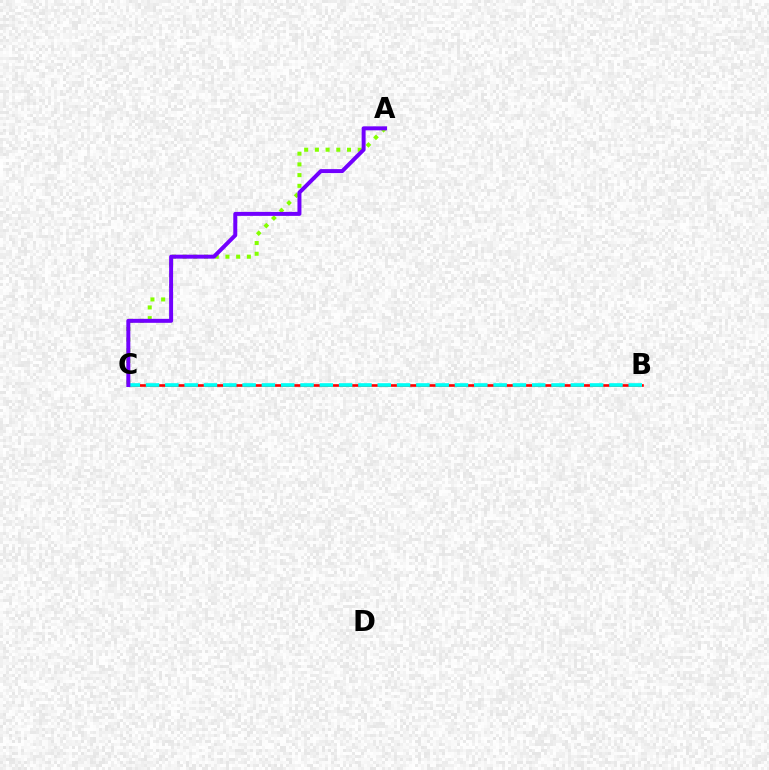{('A', 'C'): [{'color': '#84ff00', 'line_style': 'dotted', 'thickness': 2.91}, {'color': '#7200ff', 'line_style': 'solid', 'thickness': 2.87}], ('B', 'C'): [{'color': '#ff0000', 'line_style': 'solid', 'thickness': 1.9}, {'color': '#00fff6', 'line_style': 'dashed', 'thickness': 2.62}]}